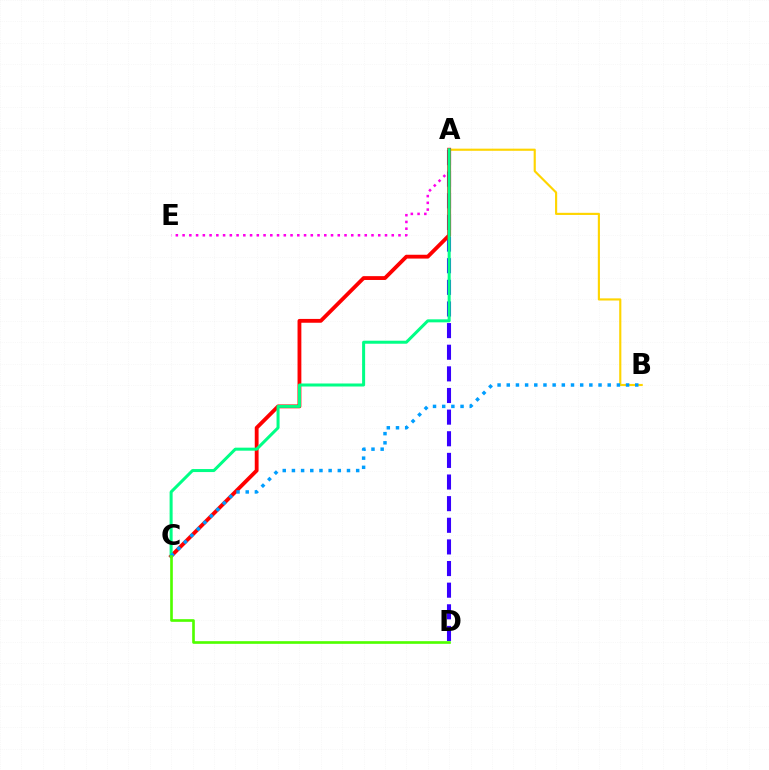{('A', 'B'): [{'color': '#ffd500', 'line_style': 'solid', 'thickness': 1.55}], ('A', 'E'): [{'color': '#ff00ed', 'line_style': 'dotted', 'thickness': 1.83}], ('A', 'D'): [{'color': '#3700ff', 'line_style': 'dashed', 'thickness': 2.94}], ('A', 'C'): [{'color': '#ff0000', 'line_style': 'solid', 'thickness': 2.75}, {'color': '#00ff86', 'line_style': 'solid', 'thickness': 2.17}], ('B', 'C'): [{'color': '#009eff', 'line_style': 'dotted', 'thickness': 2.49}], ('C', 'D'): [{'color': '#4fff00', 'line_style': 'solid', 'thickness': 1.91}]}